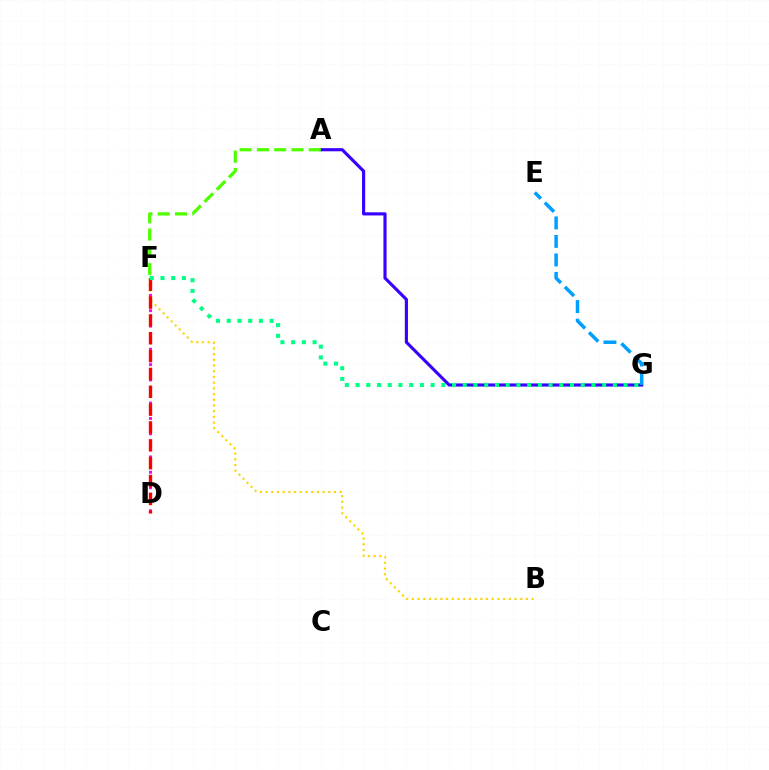{('B', 'F'): [{'color': '#ffd500', 'line_style': 'dotted', 'thickness': 1.55}], ('D', 'F'): [{'color': '#ff00ed', 'line_style': 'dotted', 'thickness': 2.09}, {'color': '#ff0000', 'line_style': 'dashed', 'thickness': 2.42}], ('A', 'G'): [{'color': '#3700ff', 'line_style': 'solid', 'thickness': 2.26}], ('F', 'G'): [{'color': '#00ff86', 'line_style': 'dotted', 'thickness': 2.91}], ('E', 'G'): [{'color': '#009eff', 'line_style': 'dashed', 'thickness': 2.51}], ('A', 'F'): [{'color': '#4fff00', 'line_style': 'dashed', 'thickness': 2.35}]}